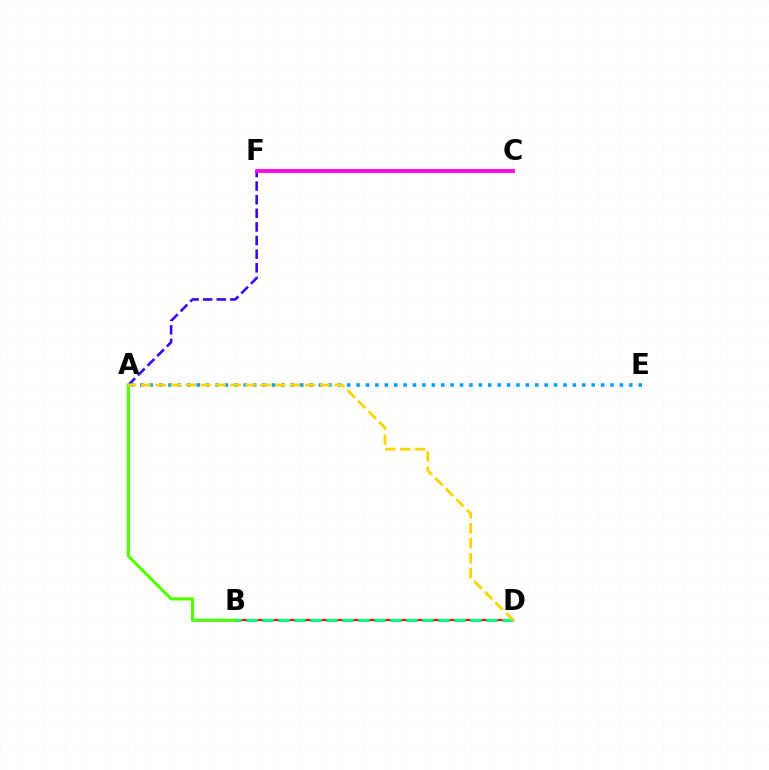{('B', 'D'): [{'color': '#ff0000', 'line_style': 'solid', 'thickness': 1.56}, {'color': '#00ff86', 'line_style': 'dashed', 'thickness': 2.17}], ('A', 'F'): [{'color': '#3700ff', 'line_style': 'dashed', 'thickness': 1.85}], ('A', 'E'): [{'color': '#009eff', 'line_style': 'dotted', 'thickness': 2.56}], ('A', 'B'): [{'color': '#4fff00', 'line_style': 'solid', 'thickness': 2.25}], ('C', 'F'): [{'color': '#ff00ed', 'line_style': 'solid', 'thickness': 2.76}], ('A', 'D'): [{'color': '#ffd500', 'line_style': 'dashed', 'thickness': 2.03}]}